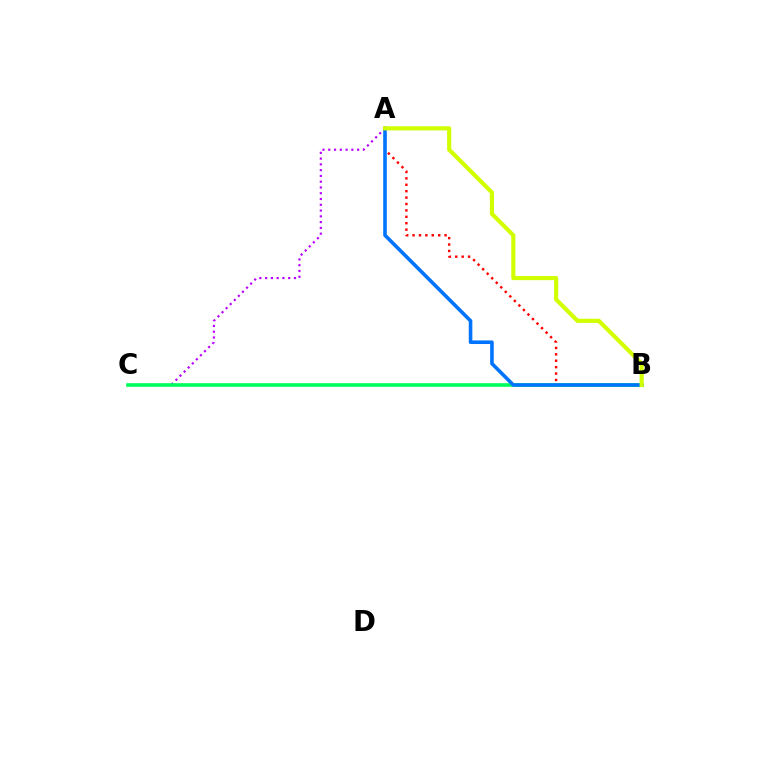{('A', 'C'): [{'color': '#b900ff', 'line_style': 'dotted', 'thickness': 1.57}], ('A', 'B'): [{'color': '#ff0000', 'line_style': 'dotted', 'thickness': 1.74}, {'color': '#0074ff', 'line_style': 'solid', 'thickness': 2.59}, {'color': '#d1ff00', 'line_style': 'solid', 'thickness': 2.99}], ('B', 'C'): [{'color': '#00ff5c', 'line_style': 'solid', 'thickness': 2.62}]}